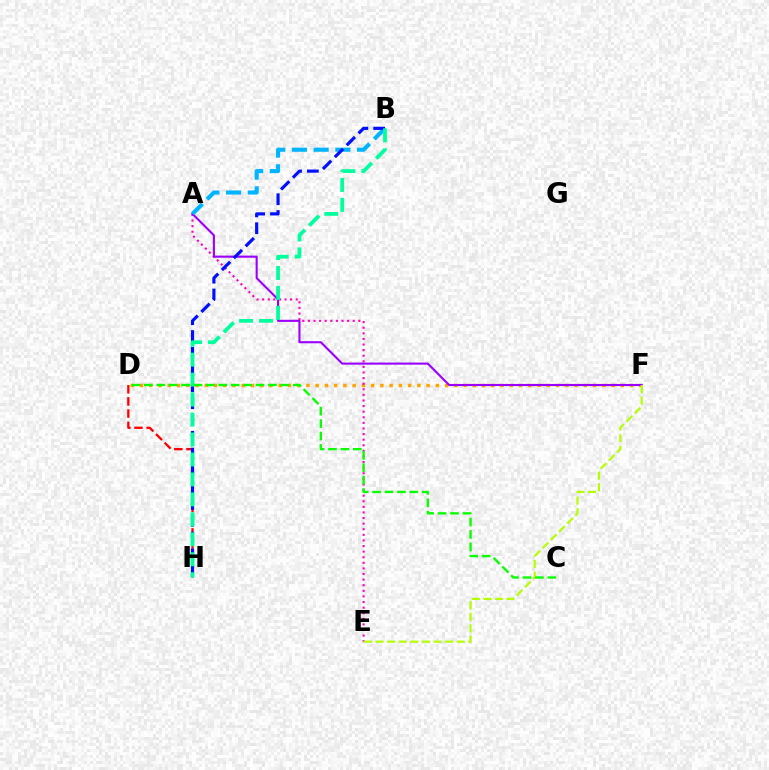{('D', 'F'): [{'color': '#ffa500', 'line_style': 'dotted', 'thickness': 2.51}], ('D', 'H'): [{'color': '#ff0000', 'line_style': 'dashed', 'thickness': 1.65}], ('A', 'E'): [{'color': '#ff00bd', 'line_style': 'dotted', 'thickness': 1.52}], ('A', 'F'): [{'color': '#9b00ff', 'line_style': 'solid', 'thickness': 1.52}], ('A', 'B'): [{'color': '#00b5ff', 'line_style': 'dashed', 'thickness': 2.95}], ('B', 'H'): [{'color': '#0010ff', 'line_style': 'dashed', 'thickness': 2.28}, {'color': '#00ff9d', 'line_style': 'dashed', 'thickness': 2.71}], ('E', 'F'): [{'color': '#b3ff00', 'line_style': 'dashed', 'thickness': 1.57}], ('C', 'D'): [{'color': '#08ff00', 'line_style': 'dashed', 'thickness': 1.69}]}